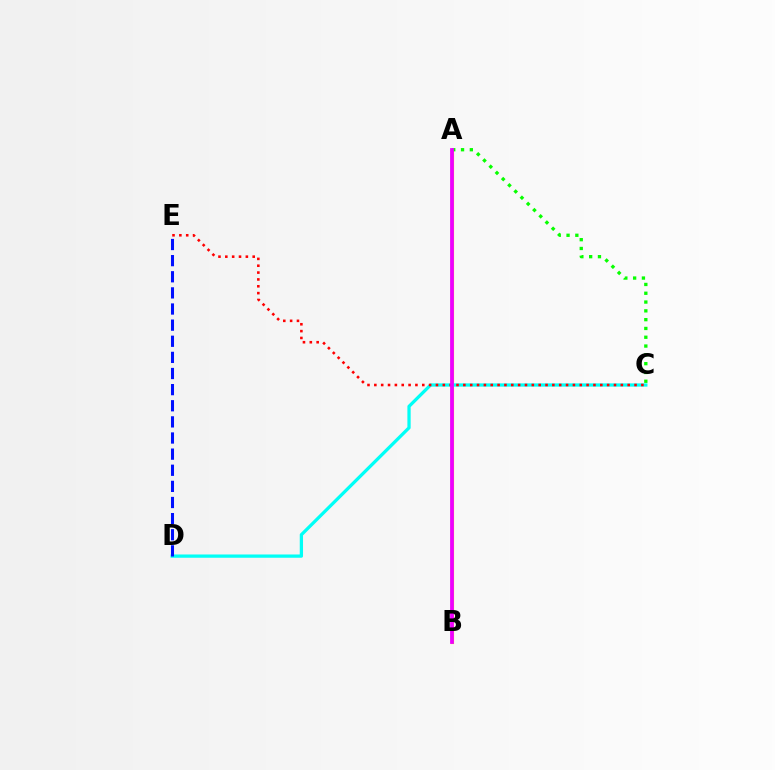{('A', 'B'): [{'color': '#fcf500', 'line_style': 'solid', 'thickness': 2.29}, {'color': '#ee00ff', 'line_style': 'solid', 'thickness': 2.73}], ('C', 'D'): [{'color': '#00fff6', 'line_style': 'solid', 'thickness': 2.35}], ('A', 'C'): [{'color': '#08ff00', 'line_style': 'dotted', 'thickness': 2.39}], ('C', 'E'): [{'color': '#ff0000', 'line_style': 'dotted', 'thickness': 1.86}], ('D', 'E'): [{'color': '#0010ff', 'line_style': 'dashed', 'thickness': 2.19}]}